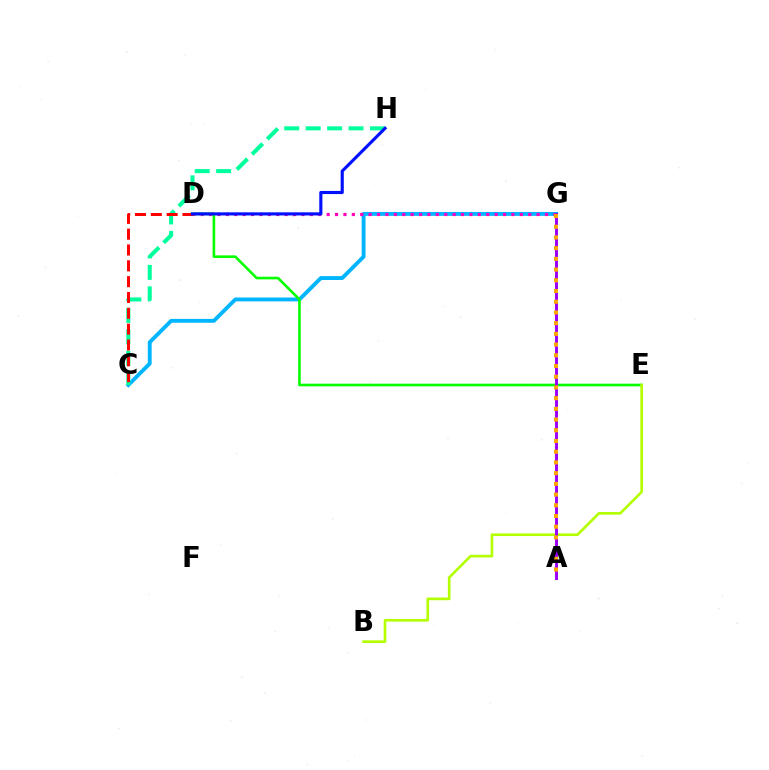{('C', 'G'): [{'color': '#00b5ff', 'line_style': 'solid', 'thickness': 2.79}], ('D', 'G'): [{'color': '#ff00bd', 'line_style': 'dotted', 'thickness': 2.28}], ('D', 'E'): [{'color': '#08ff00', 'line_style': 'solid', 'thickness': 1.9}], ('B', 'E'): [{'color': '#b3ff00', 'line_style': 'solid', 'thickness': 1.9}], ('C', 'H'): [{'color': '#00ff9d', 'line_style': 'dashed', 'thickness': 2.91}], ('C', 'D'): [{'color': '#ff0000', 'line_style': 'dashed', 'thickness': 2.15}], ('D', 'H'): [{'color': '#0010ff', 'line_style': 'solid', 'thickness': 2.25}], ('A', 'G'): [{'color': '#9b00ff', 'line_style': 'solid', 'thickness': 2.13}, {'color': '#ffa500', 'line_style': 'dotted', 'thickness': 2.91}]}